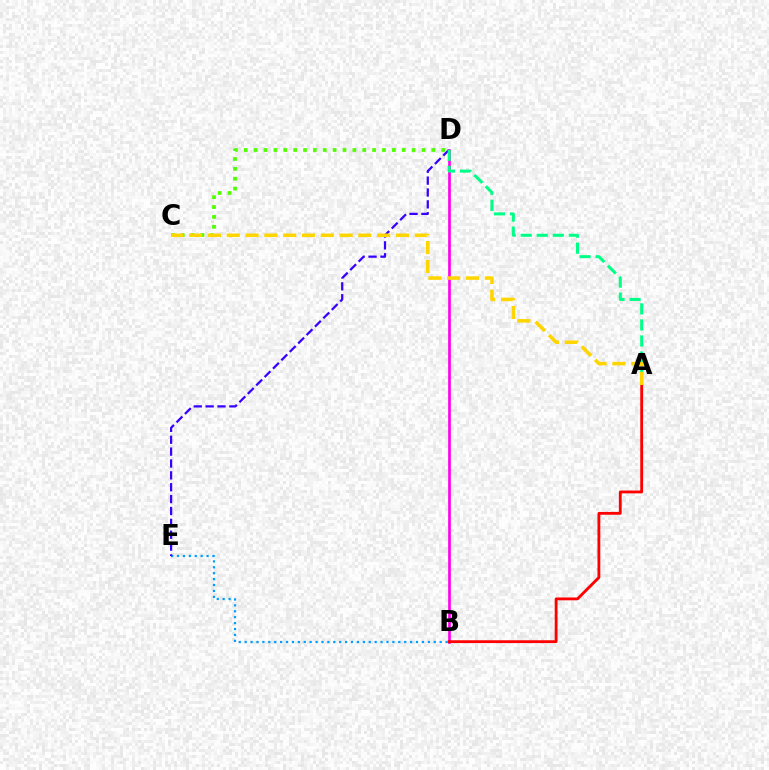{('B', 'E'): [{'color': '#009eff', 'line_style': 'dotted', 'thickness': 1.61}], ('D', 'E'): [{'color': '#3700ff', 'line_style': 'dashed', 'thickness': 1.61}], ('B', 'D'): [{'color': '#ff00ed', 'line_style': 'solid', 'thickness': 1.93}], ('A', 'B'): [{'color': '#ff0000', 'line_style': 'solid', 'thickness': 2.03}], ('C', 'D'): [{'color': '#4fff00', 'line_style': 'dotted', 'thickness': 2.68}], ('A', 'D'): [{'color': '#00ff86', 'line_style': 'dashed', 'thickness': 2.18}], ('A', 'C'): [{'color': '#ffd500', 'line_style': 'dashed', 'thickness': 2.55}]}